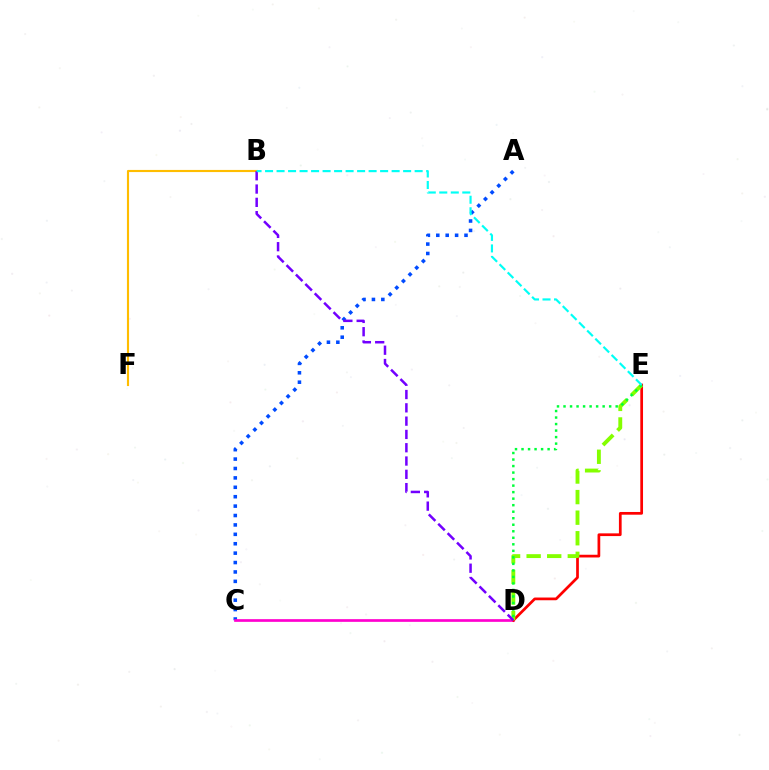{('A', 'C'): [{'color': '#004bff', 'line_style': 'dotted', 'thickness': 2.56}], ('C', 'D'): [{'color': '#ff00cf', 'line_style': 'solid', 'thickness': 1.94}], ('D', 'E'): [{'color': '#ff0000', 'line_style': 'solid', 'thickness': 1.96}, {'color': '#84ff00', 'line_style': 'dashed', 'thickness': 2.8}, {'color': '#00ff39', 'line_style': 'dotted', 'thickness': 1.77}], ('B', 'F'): [{'color': '#ffbd00', 'line_style': 'solid', 'thickness': 1.54}], ('B', 'D'): [{'color': '#7200ff', 'line_style': 'dashed', 'thickness': 1.81}], ('B', 'E'): [{'color': '#00fff6', 'line_style': 'dashed', 'thickness': 1.56}]}